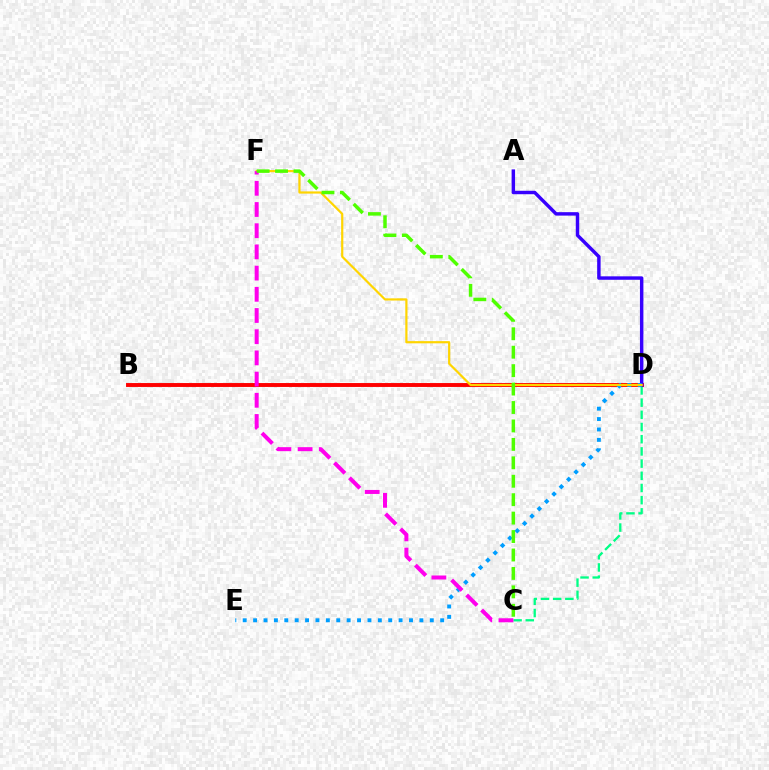{('C', 'D'): [{'color': '#00ff86', 'line_style': 'dashed', 'thickness': 1.66}], ('B', 'D'): [{'color': '#ff0000', 'line_style': 'solid', 'thickness': 2.81}], ('A', 'D'): [{'color': '#3700ff', 'line_style': 'solid', 'thickness': 2.48}], ('D', 'E'): [{'color': '#009eff', 'line_style': 'dotted', 'thickness': 2.82}], ('D', 'F'): [{'color': '#ffd500', 'line_style': 'solid', 'thickness': 1.58}], ('C', 'F'): [{'color': '#ff00ed', 'line_style': 'dashed', 'thickness': 2.88}, {'color': '#4fff00', 'line_style': 'dashed', 'thickness': 2.5}]}